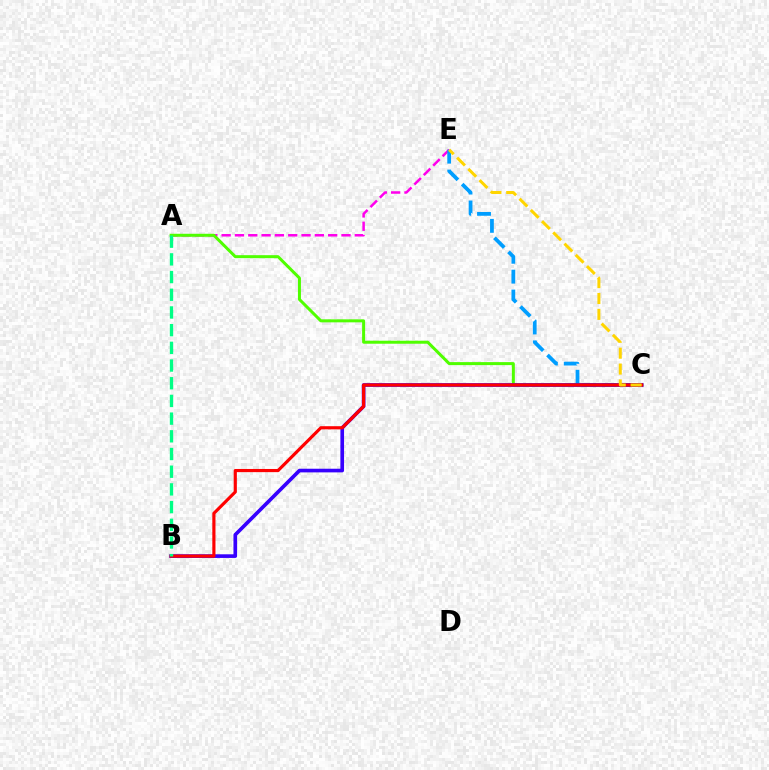{('A', 'E'): [{'color': '#ff00ed', 'line_style': 'dashed', 'thickness': 1.81}], ('C', 'E'): [{'color': '#009eff', 'line_style': 'dashed', 'thickness': 2.7}, {'color': '#ffd500', 'line_style': 'dashed', 'thickness': 2.16}], ('A', 'C'): [{'color': '#4fff00', 'line_style': 'solid', 'thickness': 2.16}], ('B', 'C'): [{'color': '#3700ff', 'line_style': 'solid', 'thickness': 2.63}, {'color': '#ff0000', 'line_style': 'solid', 'thickness': 2.28}], ('A', 'B'): [{'color': '#00ff86', 'line_style': 'dashed', 'thickness': 2.4}]}